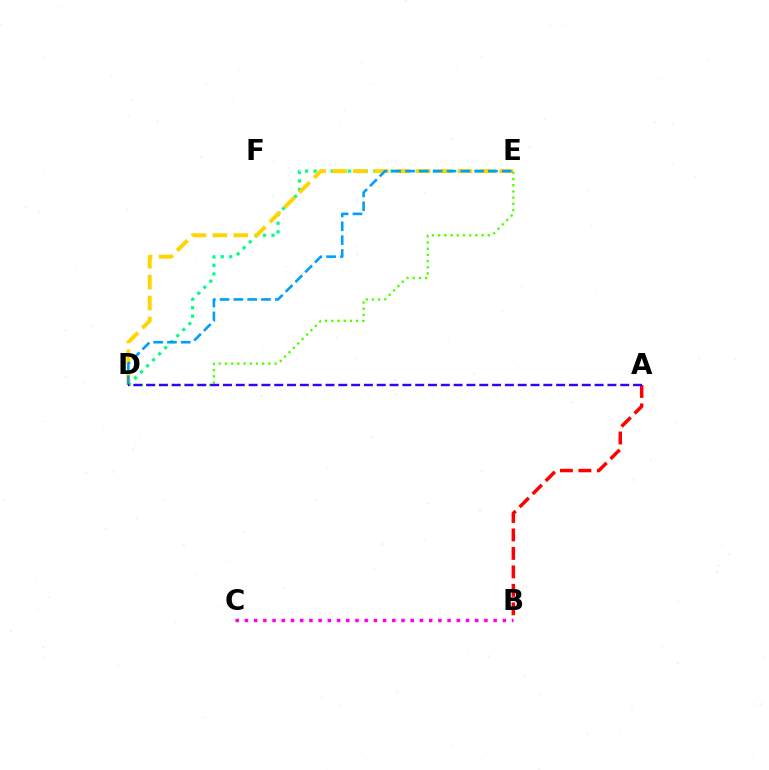{('D', 'E'): [{'color': '#00ff86', 'line_style': 'dotted', 'thickness': 2.32}, {'color': '#ffd500', 'line_style': 'dashed', 'thickness': 2.84}, {'color': '#009eff', 'line_style': 'dashed', 'thickness': 1.88}, {'color': '#4fff00', 'line_style': 'dotted', 'thickness': 1.69}], ('A', 'B'): [{'color': '#ff0000', 'line_style': 'dashed', 'thickness': 2.51}], ('B', 'C'): [{'color': '#ff00ed', 'line_style': 'dotted', 'thickness': 2.5}], ('A', 'D'): [{'color': '#3700ff', 'line_style': 'dashed', 'thickness': 1.74}]}